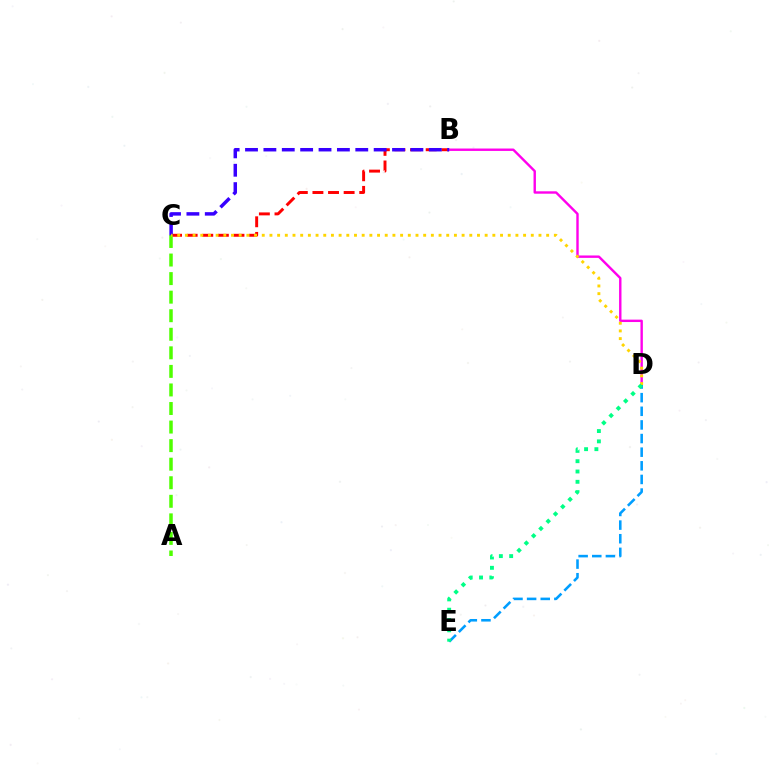{('B', 'C'): [{'color': '#ff0000', 'line_style': 'dashed', 'thickness': 2.12}, {'color': '#3700ff', 'line_style': 'dashed', 'thickness': 2.5}], ('B', 'D'): [{'color': '#ff00ed', 'line_style': 'solid', 'thickness': 1.73}], ('A', 'C'): [{'color': '#4fff00', 'line_style': 'dashed', 'thickness': 2.52}], ('D', 'E'): [{'color': '#009eff', 'line_style': 'dashed', 'thickness': 1.85}, {'color': '#00ff86', 'line_style': 'dotted', 'thickness': 2.8}], ('C', 'D'): [{'color': '#ffd500', 'line_style': 'dotted', 'thickness': 2.09}]}